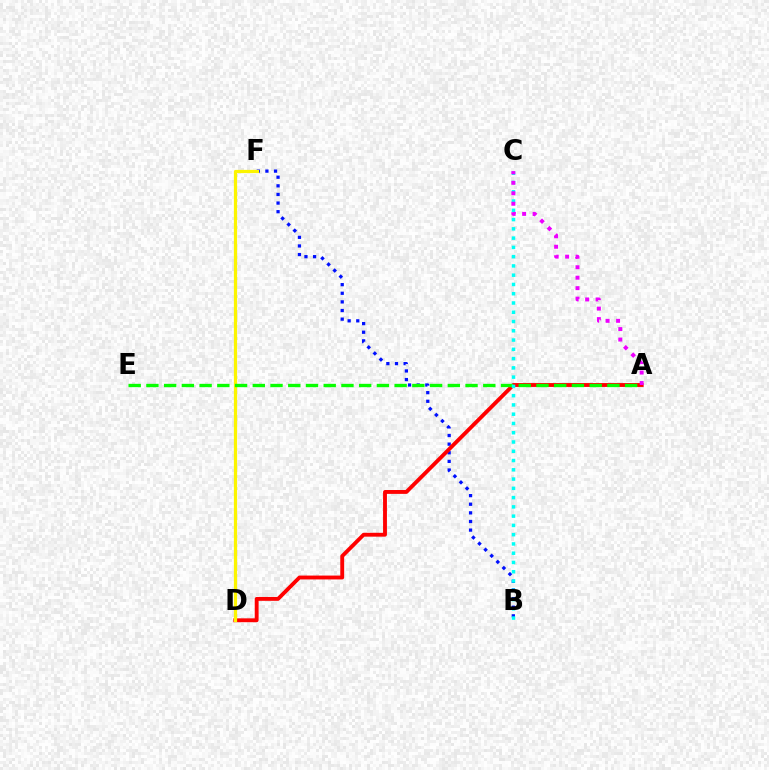{('B', 'F'): [{'color': '#0010ff', 'line_style': 'dotted', 'thickness': 2.34}], ('A', 'D'): [{'color': '#ff0000', 'line_style': 'solid', 'thickness': 2.78}], ('D', 'F'): [{'color': '#fcf500', 'line_style': 'solid', 'thickness': 2.32}], ('A', 'E'): [{'color': '#08ff00', 'line_style': 'dashed', 'thickness': 2.41}], ('B', 'C'): [{'color': '#00fff6', 'line_style': 'dotted', 'thickness': 2.52}], ('A', 'C'): [{'color': '#ee00ff', 'line_style': 'dotted', 'thickness': 2.84}]}